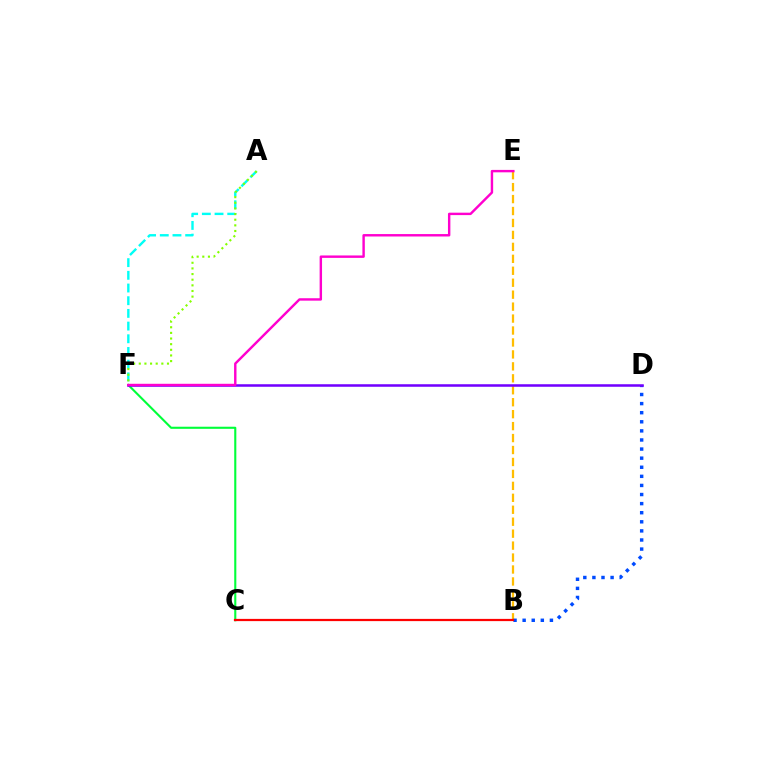{('B', 'E'): [{'color': '#ffbd00', 'line_style': 'dashed', 'thickness': 1.62}], ('B', 'D'): [{'color': '#004bff', 'line_style': 'dotted', 'thickness': 2.47}], ('C', 'F'): [{'color': '#00ff39', 'line_style': 'solid', 'thickness': 1.51}], ('D', 'F'): [{'color': '#7200ff', 'line_style': 'solid', 'thickness': 1.82}], ('A', 'F'): [{'color': '#00fff6', 'line_style': 'dashed', 'thickness': 1.72}, {'color': '#84ff00', 'line_style': 'dotted', 'thickness': 1.53}], ('E', 'F'): [{'color': '#ff00cf', 'line_style': 'solid', 'thickness': 1.74}], ('B', 'C'): [{'color': '#ff0000', 'line_style': 'solid', 'thickness': 1.6}]}